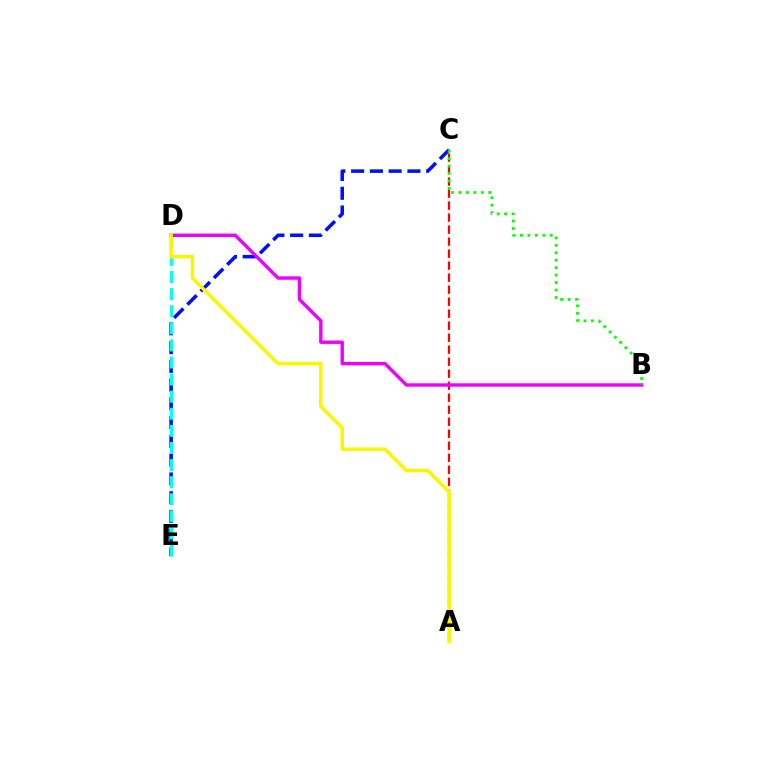{('C', 'E'): [{'color': '#0010ff', 'line_style': 'dashed', 'thickness': 2.55}], ('A', 'C'): [{'color': '#ff0000', 'line_style': 'dashed', 'thickness': 1.63}], ('D', 'E'): [{'color': '#00fff6', 'line_style': 'dashed', 'thickness': 2.32}], ('B', 'D'): [{'color': '#ee00ff', 'line_style': 'solid', 'thickness': 2.45}], ('B', 'C'): [{'color': '#08ff00', 'line_style': 'dotted', 'thickness': 2.02}], ('A', 'D'): [{'color': '#fcf500', 'line_style': 'solid', 'thickness': 2.53}]}